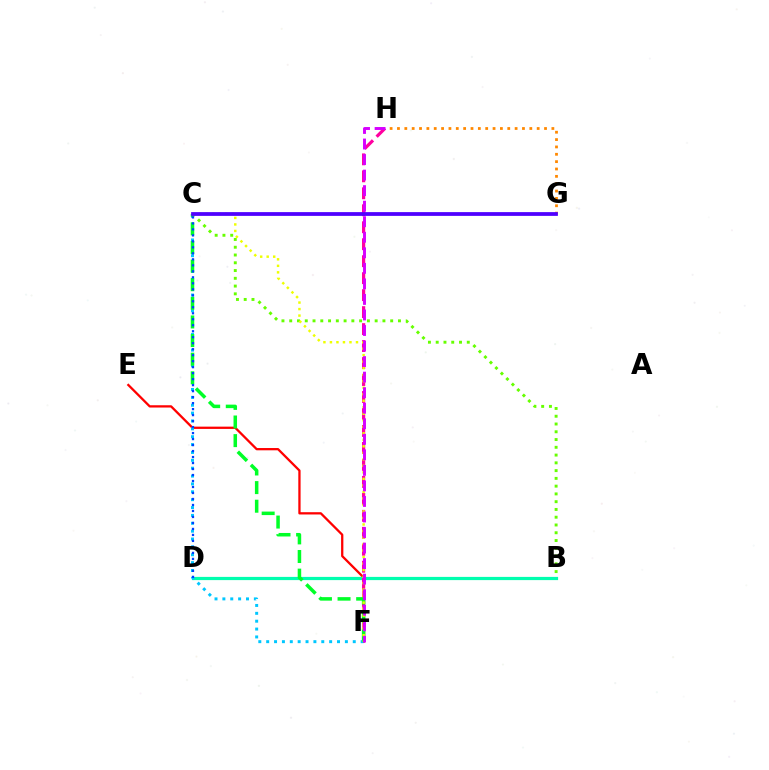{('E', 'F'): [{'color': '#ff0000', 'line_style': 'solid', 'thickness': 1.64}], ('B', 'D'): [{'color': '#00ffaf', 'line_style': 'solid', 'thickness': 2.31}], ('C', 'F'): [{'color': '#00c7ff', 'line_style': 'dotted', 'thickness': 2.14}, {'color': '#00ff27', 'line_style': 'dashed', 'thickness': 2.53}, {'color': '#eeff00', 'line_style': 'dotted', 'thickness': 1.77}], ('F', 'H'): [{'color': '#ff00a0', 'line_style': 'dashed', 'thickness': 2.31}, {'color': '#d600ff', 'line_style': 'dashed', 'thickness': 2.11}], ('B', 'C'): [{'color': '#66ff00', 'line_style': 'dotted', 'thickness': 2.11}], ('C', 'D'): [{'color': '#003fff', 'line_style': 'dotted', 'thickness': 1.63}], ('G', 'H'): [{'color': '#ff8800', 'line_style': 'dotted', 'thickness': 2.0}], ('C', 'G'): [{'color': '#4f00ff', 'line_style': 'solid', 'thickness': 2.71}]}